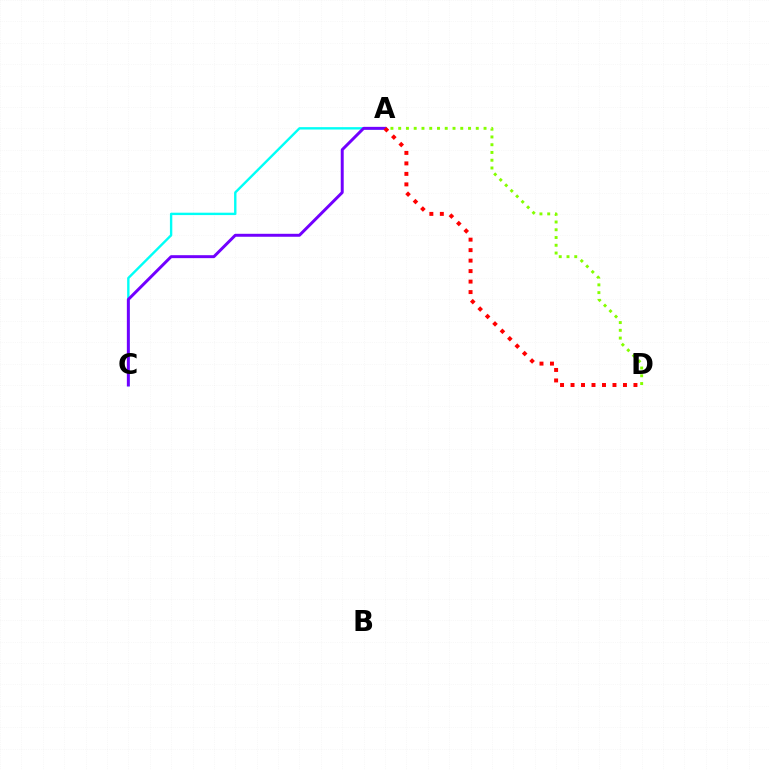{('A', 'D'): [{'color': '#84ff00', 'line_style': 'dotted', 'thickness': 2.11}, {'color': '#ff0000', 'line_style': 'dotted', 'thickness': 2.85}], ('A', 'C'): [{'color': '#00fff6', 'line_style': 'solid', 'thickness': 1.72}, {'color': '#7200ff', 'line_style': 'solid', 'thickness': 2.13}]}